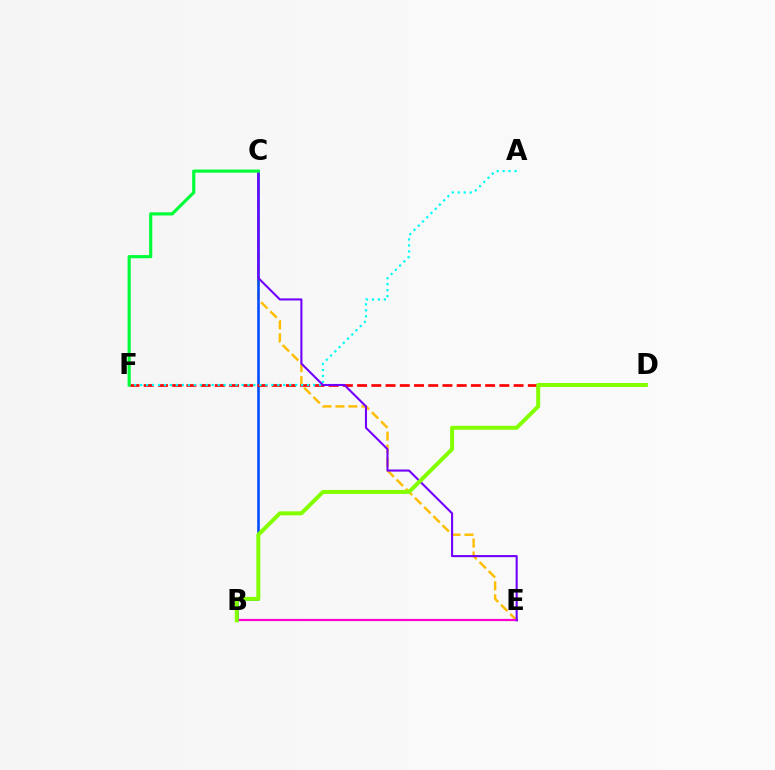{('C', 'E'): [{'color': '#ffbd00', 'line_style': 'dashed', 'thickness': 1.76}, {'color': '#7200ff', 'line_style': 'solid', 'thickness': 1.51}], ('B', 'C'): [{'color': '#004bff', 'line_style': 'solid', 'thickness': 1.86}], ('D', 'F'): [{'color': '#ff0000', 'line_style': 'dashed', 'thickness': 1.93}], ('B', 'E'): [{'color': '#ff00cf', 'line_style': 'solid', 'thickness': 1.58}], ('A', 'F'): [{'color': '#00fff6', 'line_style': 'dotted', 'thickness': 1.62}], ('B', 'D'): [{'color': '#84ff00', 'line_style': 'solid', 'thickness': 2.87}], ('C', 'F'): [{'color': '#00ff39', 'line_style': 'solid', 'thickness': 2.28}]}